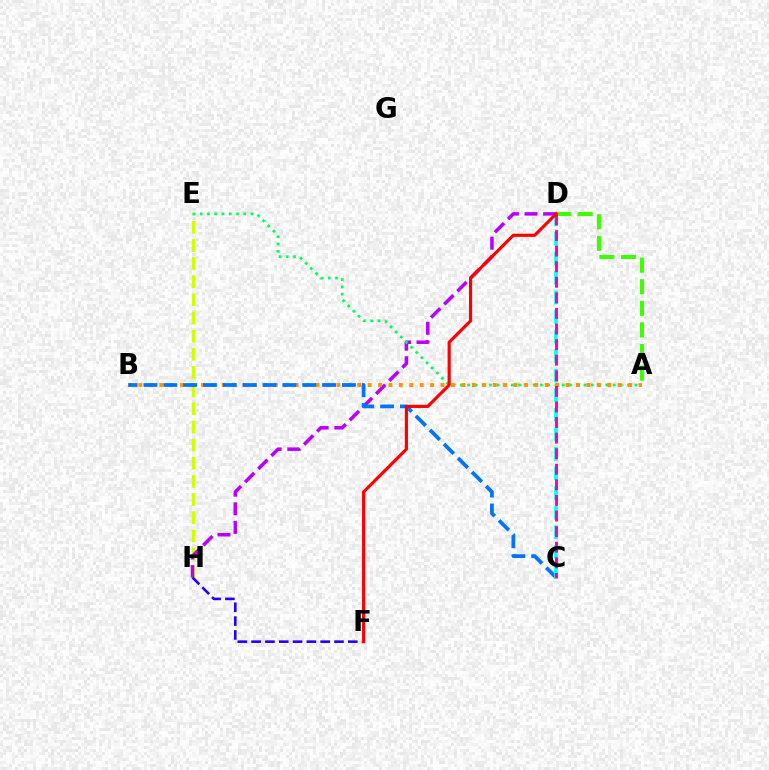{('E', 'H'): [{'color': '#d1ff00', 'line_style': 'dashed', 'thickness': 2.47}], ('D', 'H'): [{'color': '#b900ff', 'line_style': 'dashed', 'thickness': 2.53}], ('F', 'H'): [{'color': '#2500ff', 'line_style': 'dashed', 'thickness': 1.88}], ('A', 'E'): [{'color': '#00ff5c', 'line_style': 'dotted', 'thickness': 1.98}], ('A', 'D'): [{'color': '#3dff00', 'line_style': 'dashed', 'thickness': 2.93}], ('A', 'B'): [{'color': '#ff9400', 'line_style': 'dotted', 'thickness': 2.83}], ('B', 'C'): [{'color': '#0074ff', 'line_style': 'dashed', 'thickness': 2.7}], ('C', 'D'): [{'color': '#00fff6', 'line_style': 'dashed', 'thickness': 2.66}, {'color': '#ff00ac', 'line_style': 'dashed', 'thickness': 2.12}], ('D', 'F'): [{'color': '#ff0000', 'line_style': 'solid', 'thickness': 2.27}]}